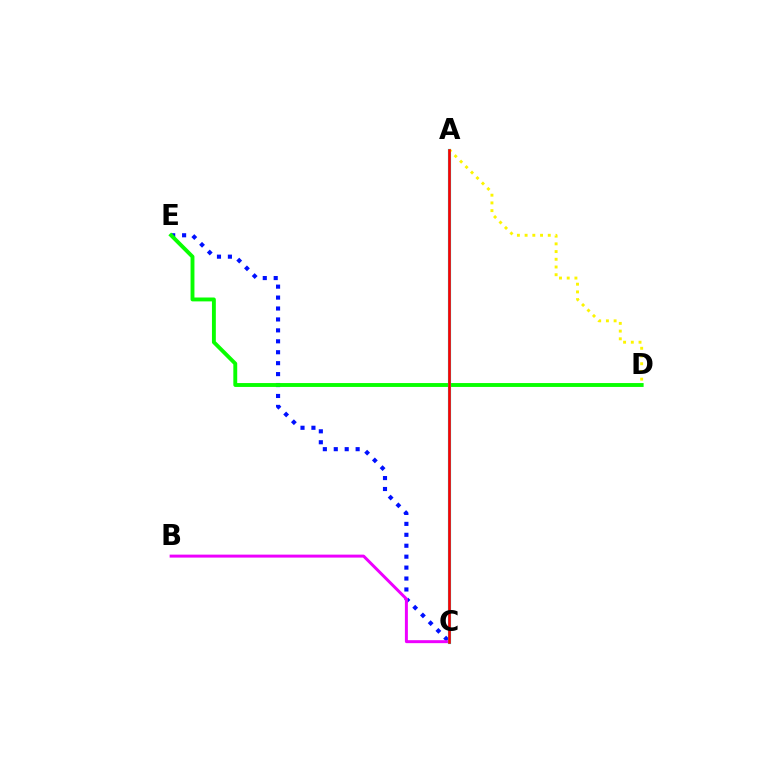{('C', 'E'): [{'color': '#0010ff', 'line_style': 'dotted', 'thickness': 2.97}], ('B', 'C'): [{'color': '#ee00ff', 'line_style': 'solid', 'thickness': 2.14}], ('D', 'E'): [{'color': '#08ff00', 'line_style': 'solid', 'thickness': 2.8}], ('A', 'C'): [{'color': '#00fff6', 'line_style': 'solid', 'thickness': 2.3}, {'color': '#ff0000', 'line_style': 'solid', 'thickness': 1.91}], ('A', 'D'): [{'color': '#fcf500', 'line_style': 'dotted', 'thickness': 2.1}]}